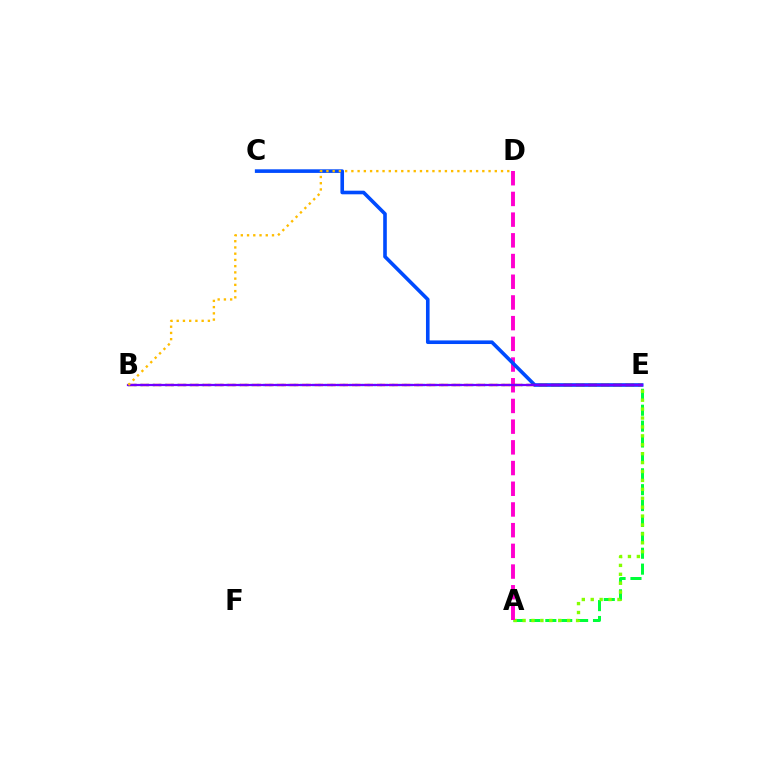{('A', 'E'): [{'color': '#00ff39', 'line_style': 'dashed', 'thickness': 2.16}, {'color': '#84ff00', 'line_style': 'dotted', 'thickness': 2.42}], ('A', 'D'): [{'color': '#ff00cf', 'line_style': 'dashed', 'thickness': 2.81}], ('B', 'E'): [{'color': '#00fff6', 'line_style': 'dotted', 'thickness': 1.67}, {'color': '#ff0000', 'line_style': 'dashed', 'thickness': 1.69}, {'color': '#7200ff', 'line_style': 'solid', 'thickness': 1.6}], ('C', 'E'): [{'color': '#004bff', 'line_style': 'solid', 'thickness': 2.6}], ('B', 'D'): [{'color': '#ffbd00', 'line_style': 'dotted', 'thickness': 1.69}]}